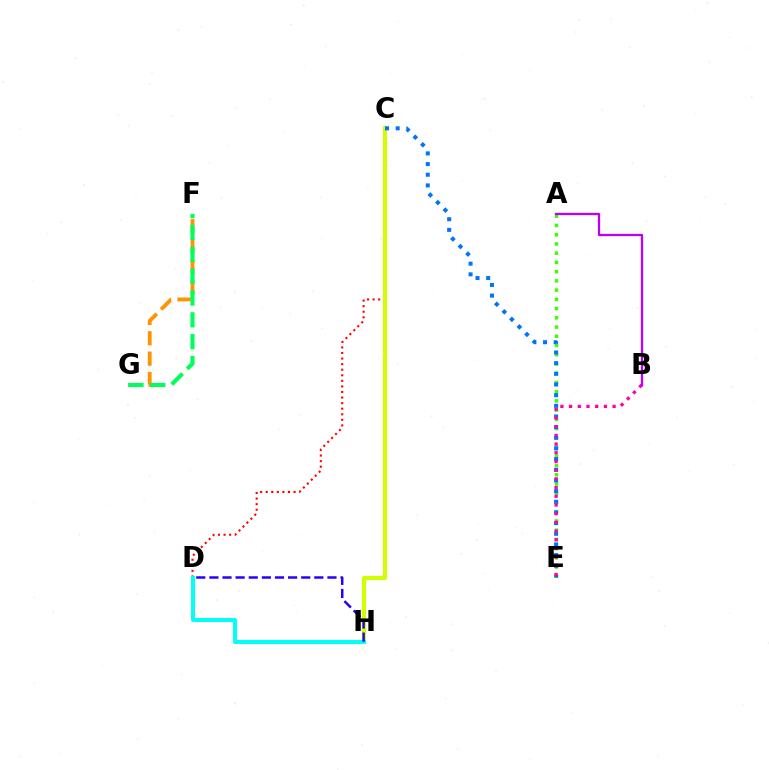{('A', 'E'): [{'color': '#3dff00', 'line_style': 'dotted', 'thickness': 2.51}], ('F', 'G'): [{'color': '#ff9400', 'line_style': 'dashed', 'thickness': 2.76}, {'color': '#00ff5c', 'line_style': 'dashed', 'thickness': 2.97}], ('C', 'D'): [{'color': '#ff0000', 'line_style': 'dotted', 'thickness': 1.51}], ('C', 'H'): [{'color': '#d1ff00', 'line_style': 'solid', 'thickness': 2.96}], ('D', 'H'): [{'color': '#00fff6', 'line_style': 'solid', 'thickness': 2.85}, {'color': '#2500ff', 'line_style': 'dashed', 'thickness': 1.78}], ('C', 'E'): [{'color': '#0074ff', 'line_style': 'dotted', 'thickness': 2.9}], ('B', 'E'): [{'color': '#ff00ac', 'line_style': 'dotted', 'thickness': 2.36}], ('A', 'B'): [{'color': '#b900ff', 'line_style': 'solid', 'thickness': 1.65}]}